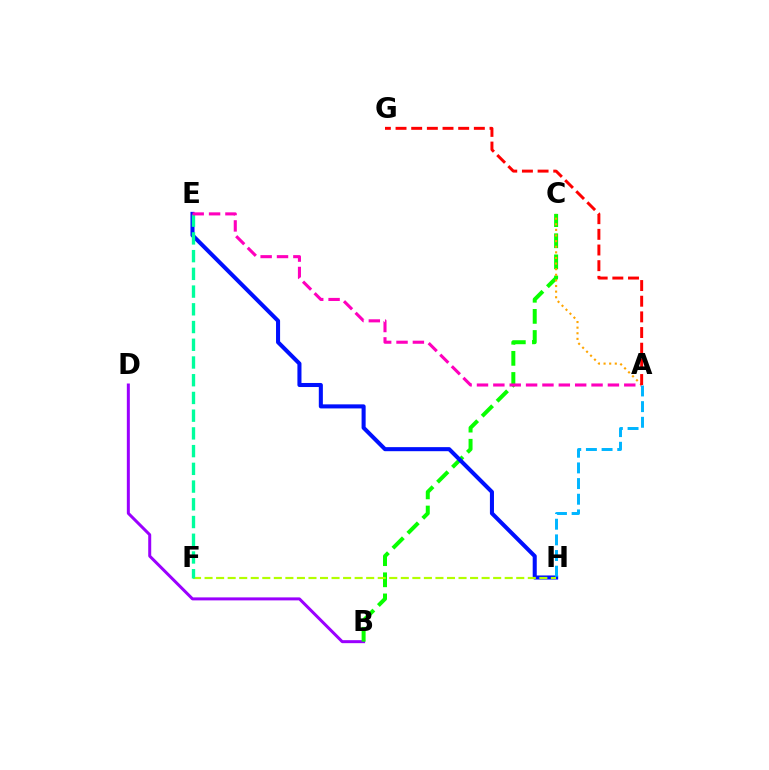{('B', 'D'): [{'color': '#9b00ff', 'line_style': 'solid', 'thickness': 2.16}], ('B', 'C'): [{'color': '#08ff00', 'line_style': 'dashed', 'thickness': 2.87}], ('E', 'H'): [{'color': '#0010ff', 'line_style': 'solid', 'thickness': 2.92}], ('F', 'H'): [{'color': '#b3ff00', 'line_style': 'dashed', 'thickness': 1.57}], ('E', 'F'): [{'color': '#00ff9d', 'line_style': 'dashed', 'thickness': 2.41}], ('A', 'E'): [{'color': '#ff00bd', 'line_style': 'dashed', 'thickness': 2.22}], ('A', 'H'): [{'color': '#00b5ff', 'line_style': 'dashed', 'thickness': 2.13}], ('A', 'C'): [{'color': '#ffa500', 'line_style': 'dotted', 'thickness': 1.52}], ('A', 'G'): [{'color': '#ff0000', 'line_style': 'dashed', 'thickness': 2.13}]}